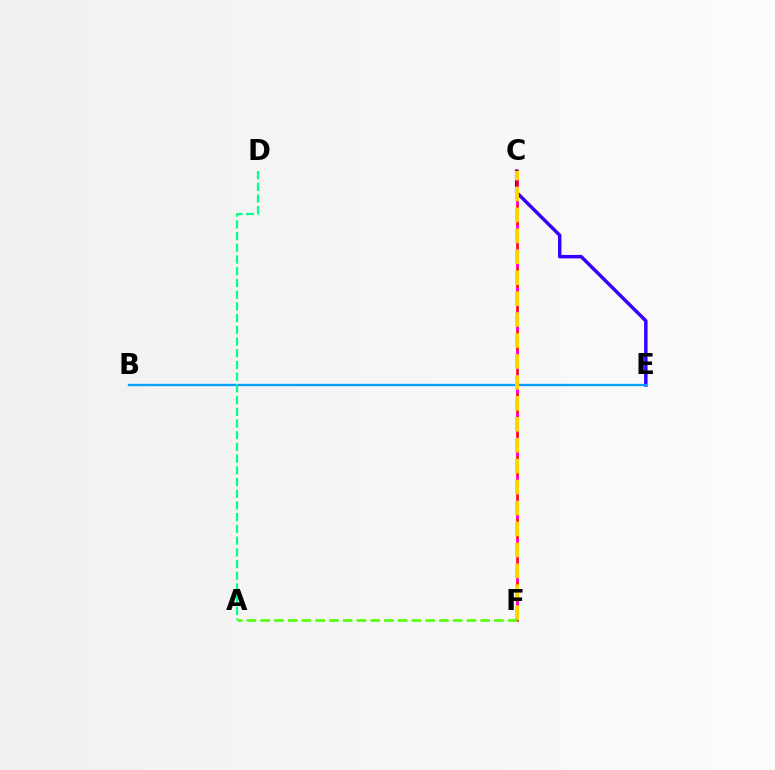{('C', 'E'): [{'color': '#3700ff', 'line_style': 'solid', 'thickness': 2.49}], ('C', 'F'): [{'color': '#ff0000', 'line_style': 'solid', 'thickness': 1.87}, {'color': '#ff00ed', 'line_style': 'dotted', 'thickness': 2.13}, {'color': '#ffd500', 'line_style': 'dashed', 'thickness': 2.84}], ('B', 'E'): [{'color': '#009eff', 'line_style': 'solid', 'thickness': 1.66}], ('A', 'D'): [{'color': '#00ff86', 'line_style': 'dashed', 'thickness': 1.59}], ('A', 'F'): [{'color': '#4fff00', 'line_style': 'dashed', 'thickness': 1.87}]}